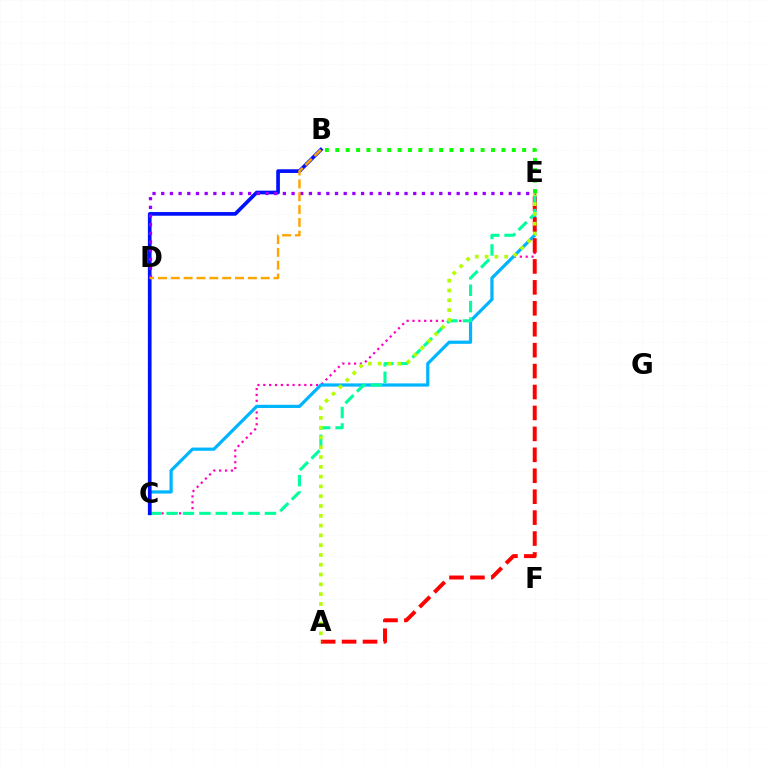{('C', 'E'): [{'color': '#ff00bd', 'line_style': 'dotted', 'thickness': 1.59}, {'color': '#00b5ff', 'line_style': 'solid', 'thickness': 2.31}, {'color': '#00ff9d', 'line_style': 'dashed', 'thickness': 2.23}], ('A', 'E'): [{'color': '#ff0000', 'line_style': 'dashed', 'thickness': 2.84}, {'color': '#b3ff00', 'line_style': 'dotted', 'thickness': 2.66}], ('B', 'C'): [{'color': '#0010ff', 'line_style': 'solid', 'thickness': 2.65}], ('D', 'E'): [{'color': '#9b00ff', 'line_style': 'dotted', 'thickness': 2.36}], ('B', 'E'): [{'color': '#08ff00', 'line_style': 'dotted', 'thickness': 2.82}], ('B', 'D'): [{'color': '#ffa500', 'line_style': 'dashed', 'thickness': 1.74}]}